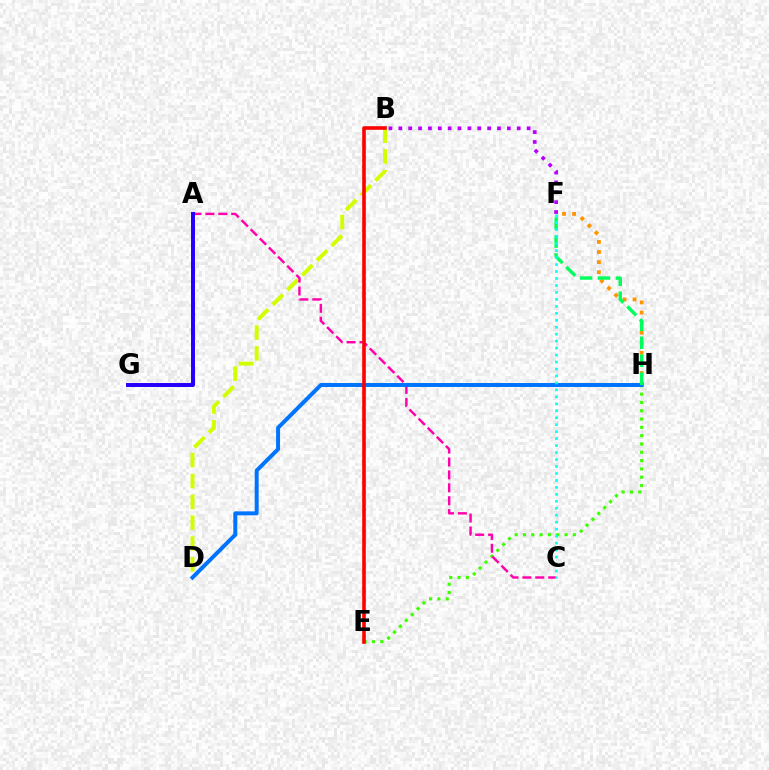{('F', 'H'): [{'color': '#ff9400', 'line_style': 'dotted', 'thickness': 2.74}, {'color': '#00ff5c', 'line_style': 'dashed', 'thickness': 2.44}], ('E', 'H'): [{'color': '#3dff00', 'line_style': 'dotted', 'thickness': 2.26}], ('B', 'D'): [{'color': '#d1ff00', 'line_style': 'dashed', 'thickness': 2.83}], ('B', 'F'): [{'color': '#b900ff', 'line_style': 'dotted', 'thickness': 2.68}], ('A', 'C'): [{'color': '#ff00ac', 'line_style': 'dashed', 'thickness': 1.75}], ('D', 'H'): [{'color': '#0074ff', 'line_style': 'solid', 'thickness': 2.86}], ('B', 'E'): [{'color': '#ff0000', 'line_style': 'solid', 'thickness': 2.6}], ('A', 'G'): [{'color': '#2500ff', 'line_style': 'solid', 'thickness': 2.85}], ('C', 'F'): [{'color': '#00fff6', 'line_style': 'dotted', 'thickness': 1.89}]}